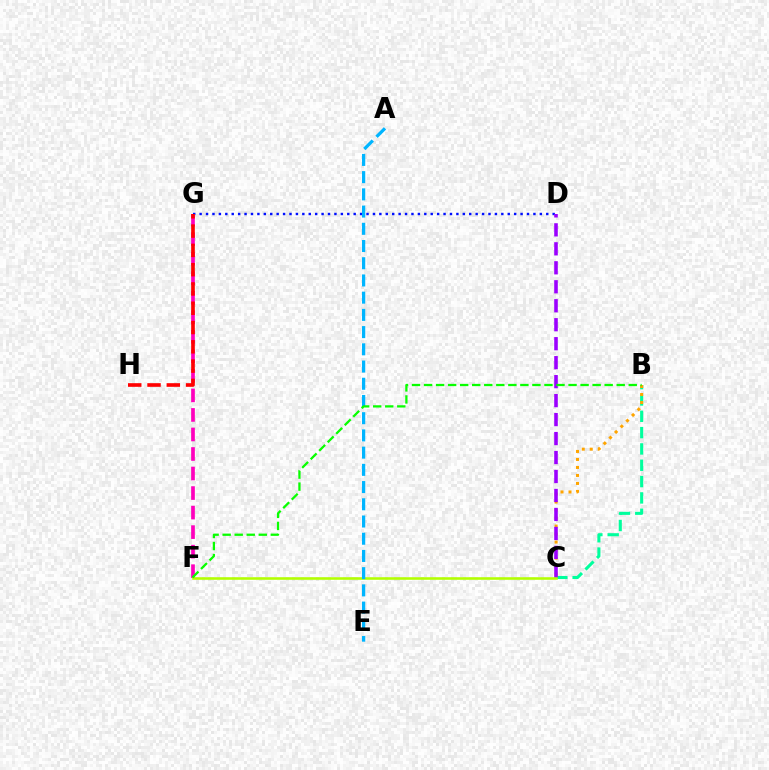{('B', 'C'): [{'color': '#00ff9d', 'line_style': 'dashed', 'thickness': 2.22}, {'color': '#ffa500', 'line_style': 'dotted', 'thickness': 2.17}], ('D', 'G'): [{'color': '#0010ff', 'line_style': 'dotted', 'thickness': 1.74}], ('C', 'D'): [{'color': '#9b00ff', 'line_style': 'dashed', 'thickness': 2.58}], ('F', 'G'): [{'color': '#ff00bd', 'line_style': 'dashed', 'thickness': 2.65}], ('C', 'F'): [{'color': '#b3ff00', 'line_style': 'solid', 'thickness': 1.86}], ('A', 'E'): [{'color': '#00b5ff', 'line_style': 'dashed', 'thickness': 2.34}], ('B', 'F'): [{'color': '#08ff00', 'line_style': 'dashed', 'thickness': 1.64}], ('G', 'H'): [{'color': '#ff0000', 'line_style': 'dashed', 'thickness': 2.62}]}